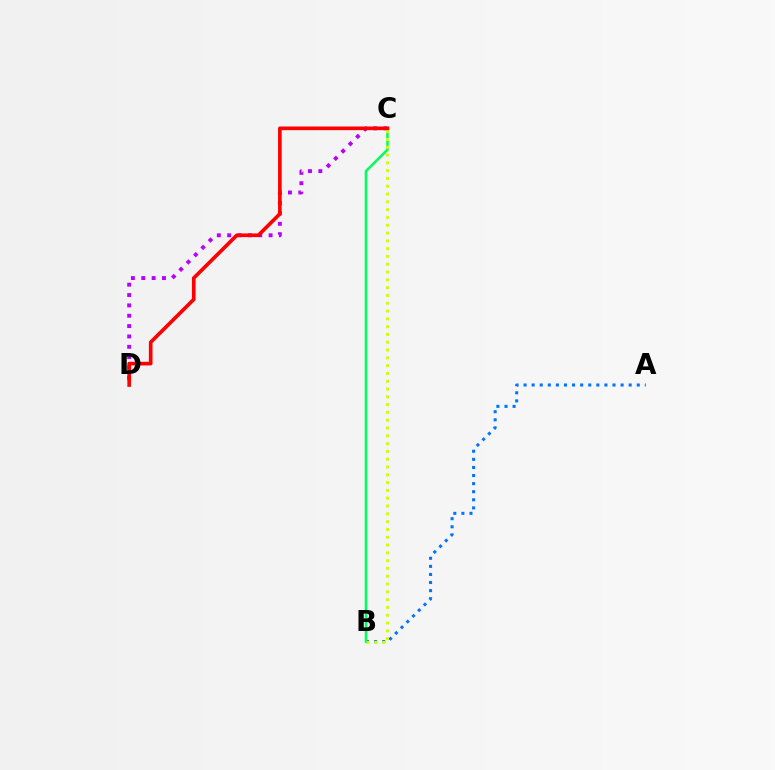{('A', 'B'): [{'color': '#0074ff', 'line_style': 'dotted', 'thickness': 2.2}], ('B', 'C'): [{'color': '#00ff5c', 'line_style': 'solid', 'thickness': 1.83}, {'color': '#d1ff00', 'line_style': 'dotted', 'thickness': 2.12}], ('C', 'D'): [{'color': '#b900ff', 'line_style': 'dotted', 'thickness': 2.81}, {'color': '#ff0000', 'line_style': 'solid', 'thickness': 2.63}]}